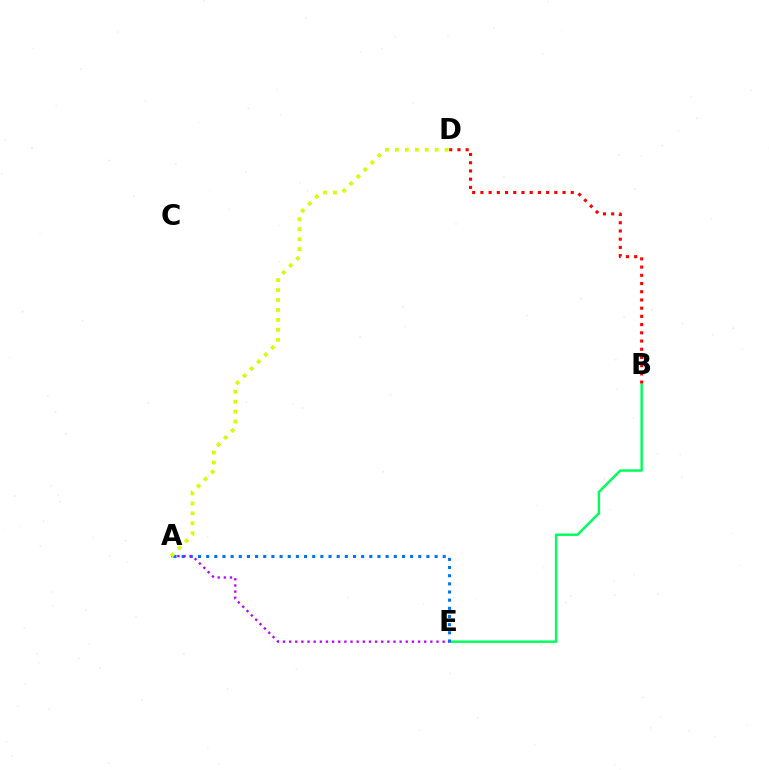{('B', 'D'): [{'color': '#ff0000', 'line_style': 'dotted', 'thickness': 2.23}], ('B', 'E'): [{'color': '#00ff5c', 'line_style': 'solid', 'thickness': 1.77}], ('A', 'E'): [{'color': '#0074ff', 'line_style': 'dotted', 'thickness': 2.22}, {'color': '#b900ff', 'line_style': 'dotted', 'thickness': 1.67}], ('A', 'D'): [{'color': '#d1ff00', 'line_style': 'dotted', 'thickness': 2.7}]}